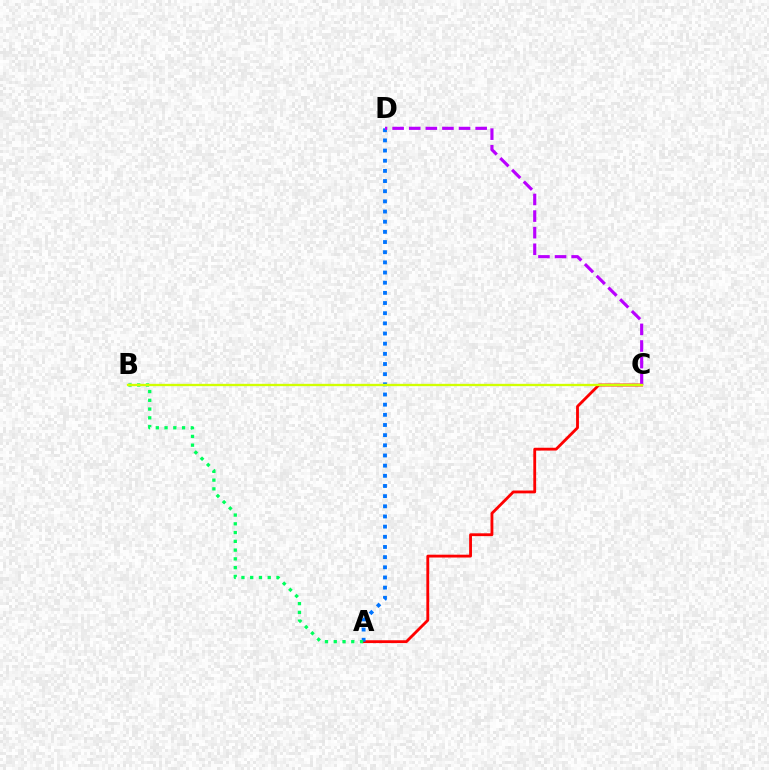{('A', 'C'): [{'color': '#ff0000', 'line_style': 'solid', 'thickness': 2.04}], ('A', 'D'): [{'color': '#0074ff', 'line_style': 'dotted', 'thickness': 2.76}], ('A', 'B'): [{'color': '#00ff5c', 'line_style': 'dotted', 'thickness': 2.38}], ('C', 'D'): [{'color': '#b900ff', 'line_style': 'dashed', 'thickness': 2.26}], ('B', 'C'): [{'color': '#d1ff00', 'line_style': 'solid', 'thickness': 1.67}]}